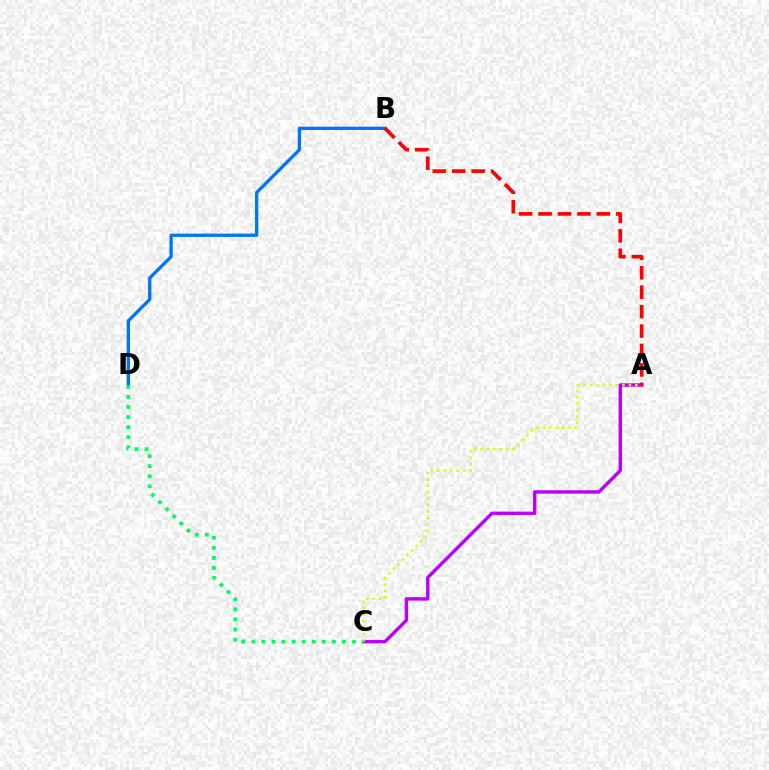{('B', 'D'): [{'color': '#0074ff', 'line_style': 'solid', 'thickness': 2.38}], ('A', 'C'): [{'color': '#b900ff', 'line_style': 'solid', 'thickness': 2.45}, {'color': '#d1ff00', 'line_style': 'dotted', 'thickness': 1.75}], ('A', 'B'): [{'color': '#ff0000', 'line_style': 'dashed', 'thickness': 2.64}], ('C', 'D'): [{'color': '#00ff5c', 'line_style': 'dotted', 'thickness': 2.73}]}